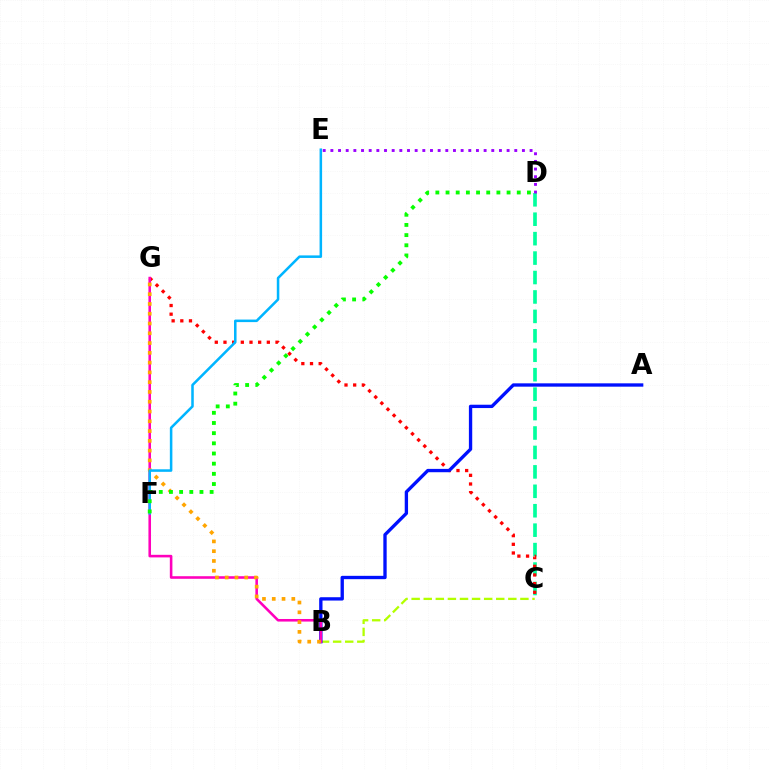{('C', 'D'): [{'color': '#00ff9d', 'line_style': 'dashed', 'thickness': 2.64}], ('C', 'G'): [{'color': '#ff0000', 'line_style': 'dotted', 'thickness': 2.36}], ('D', 'E'): [{'color': '#9b00ff', 'line_style': 'dotted', 'thickness': 2.08}], ('B', 'C'): [{'color': '#b3ff00', 'line_style': 'dashed', 'thickness': 1.64}], ('A', 'B'): [{'color': '#0010ff', 'line_style': 'solid', 'thickness': 2.4}], ('B', 'G'): [{'color': '#ff00bd', 'line_style': 'solid', 'thickness': 1.86}, {'color': '#ffa500', 'line_style': 'dotted', 'thickness': 2.66}], ('E', 'F'): [{'color': '#00b5ff', 'line_style': 'solid', 'thickness': 1.83}], ('D', 'F'): [{'color': '#08ff00', 'line_style': 'dotted', 'thickness': 2.76}]}